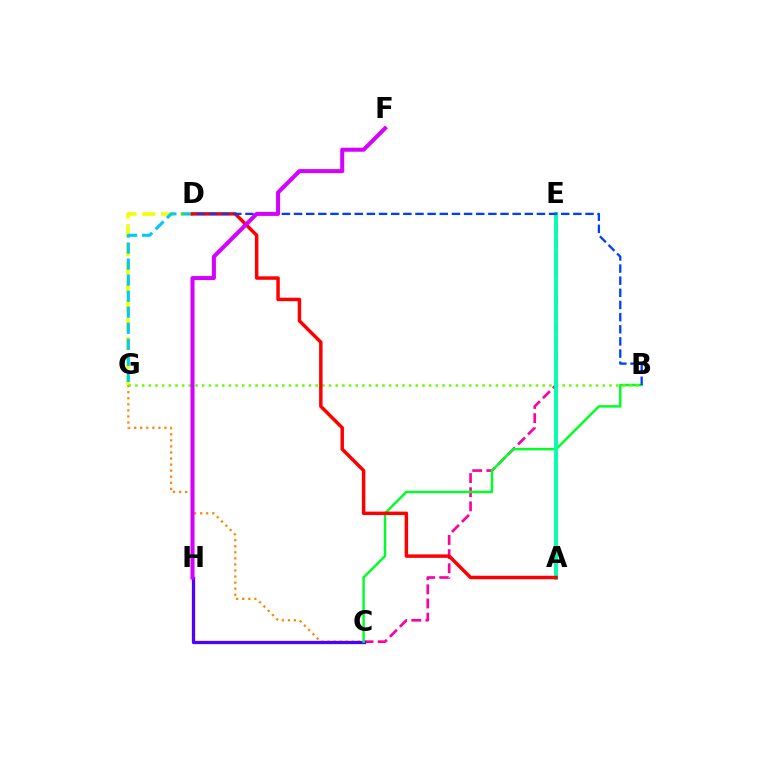{('C', 'E'): [{'color': '#ff00a0', 'line_style': 'dashed', 'thickness': 1.92}], ('C', 'G'): [{'color': '#ff8800', 'line_style': 'dotted', 'thickness': 1.65}], ('C', 'H'): [{'color': '#4f00ff', 'line_style': 'solid', 'thickness': 2.36}], ('B', 'C'): [{'color': '#00ff27', 'line_style': 'solid', 'thickness': 1.76}], ('D', 'G'): [{'color': '#eeff00', 'line_style': 'dashed', 'thickness': 2.55}, {'color': '#00c7ff', 'line_style': 'dashed', 'thickness': 2.18}], ('B', 'G'): [{'color': '#66ff00', 'line_style': 'dotted', 'thickness': 1.81}], ('A', 'E'): [{'color': '#00ffaf', 'line_style': 'solid', 'thickness': 2.8}], ('A', 'D'): [{'color': '#ff0000', 'line_style': 'solid', 'thickness': 2.5}], ('B', 'D'): [{'color': '#003fff', 'line_style': 'dashed', 'thickness': 1.65}], ('F', 'H'): [{'color': '#d600ff', 'line_style': 'solid', 'thickness': 2.91}]}